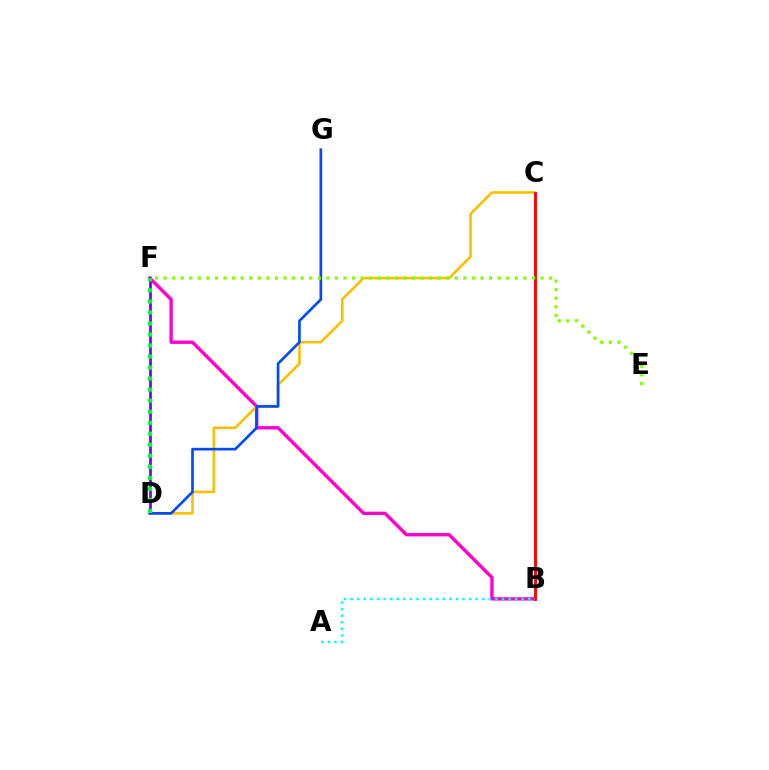{('B', 'F'): [{'color': '#ff00cf', 'line_style': 'solid', 'thickness': 2.42}], ('D', 'F'): [{'color': '#7200ff', 'line_style': 'solid', 'thickness': 1.95}, {'color': '#00ff39', 'line_style': 'dotted', 'thickness': 3.0}], ('C', 'D'): [{'color': '#ffbd00', 'line_style': 'solid', 'thickness': 1.88}], ('B', 'C'): [{'color': '#ff0000', 'line_style': 'solid', 'thickness': 2.09}], ('D', 'G'): [{'color': '#004bff', 'line_style': 'solid', 'thickness': 1.93}], ('E', 'F'): [{'color': '#84ff00', 'line_style': 'dotted', 'thickness': 2.33}], ('A', 'B'): [{'color': '#00fff6', 'line_style': 'dotted', 'thickness': 1.79}]}